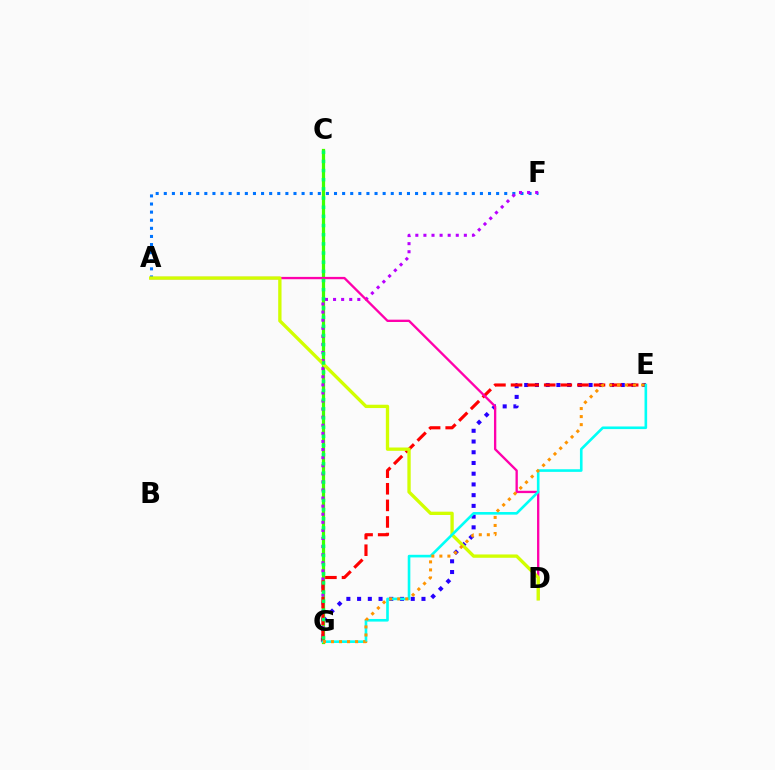{('E', 'G'): [{'color': '#2500ff', 'line_style': 'dotted', 'thickness': 2.91}, {'color': '#ff0000', 'line_style': 'dashed', 'thickness': 2.25}, {'color': '#00fff6', 'line_style': 'solid', 'thickness': 1.89}, {'color': '#ff9400', 'line_style': 'dotted', 'thickness': 2.18}], ('A', 'F'): [{'color': '#0074ff', 'line_style': 'dotted', 'thickness': 2.2}], ('C', 'G'): [{'color': '#3dff00', 'line_style': 'solid', 'thickness': 2.32}, {'color': '#00ff5c', 'line_style': 'dotted', 'thickness': 2.49}], ('F', 'G'): [{'color': '#b900ff', 'line_style': 'dotted', 'thickness': 2.2}], ('A', 'D'): [{'color': '#ff00ac', 'line_style': 'solid', 'thickness': 1.68}, {'color': '#d1ff00', 'line_style': 'solid', 'thickness': 2.39}]}